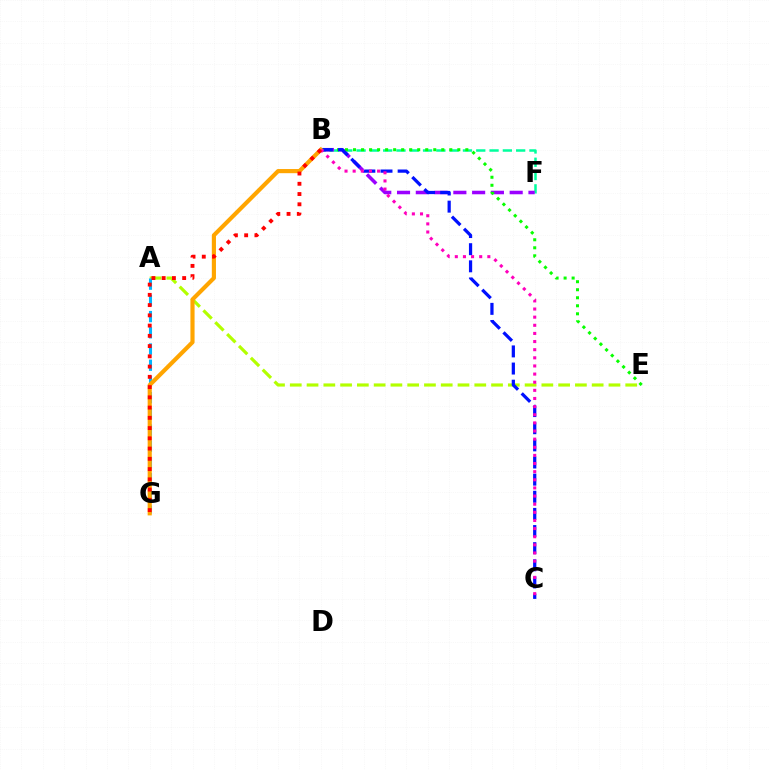{('B', 'F'): [{'color': '#00ff9d', 'line_style': 'dashed', 'thickness': 1.81}, {'color': '#9b00ff', 'line_style': 'dashed', 'thickness': 2.55}], ('A', 'E'): [{'color': '#b3ff00', 'line_style': 'dashed', 'thickness': 2.28}], ('B', 'E'): [{'color': '#08ff00', 'line_style': 'dotted', 'thickness': 2.18}], ('B', 'C'): [{'color': '#0010ff', 'line_style': 'dashed', 'thickness': 2.33}, {'color': '#ff00bd', 'line_style': 'dotted', 'thickness': 2.21}], ('A', 'G'): [{'color': '#00b5ff', 'line_style': 'dashed', 'thickness': 2.2}], ('B', 'G'): [{'color': '#ffa500', 'line_style': 'solid', 'thickness': 2.98}, {'color': '#ff0000', 'line_style': 'dotted', 'thickness': 2.78}]}